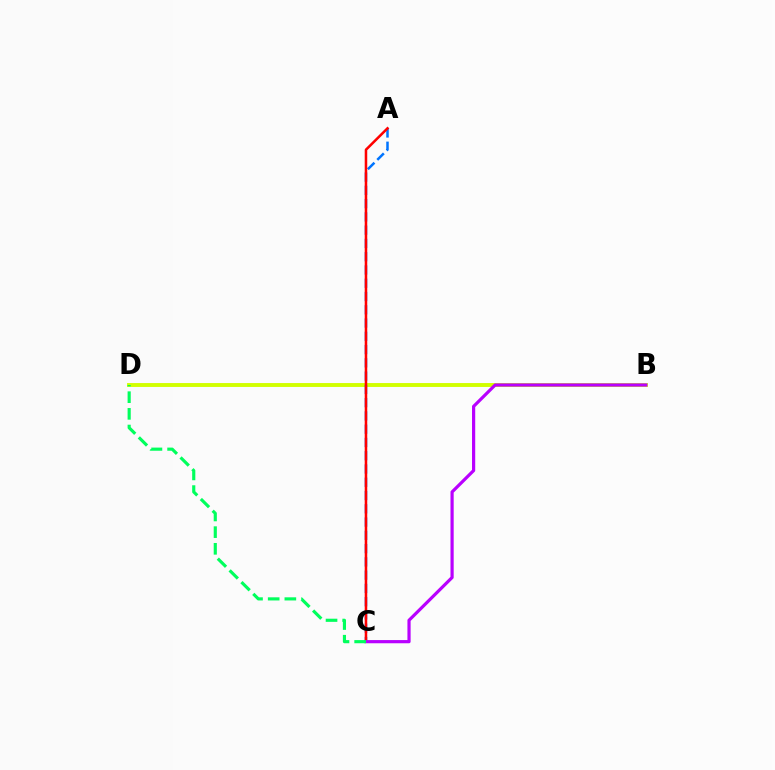{('B', 'D'): [{'color': '#d1ff00', 'line_style': 'solid', 'thickness': 2.8}], ('A', 'C'): [{'color': '#0074ff', 'line_style': 'dashed', 'thickness': 1.8}, {'color': '#ff0000', 'line_style': 'solid', 'thickness': 1.83}], ('B', 'C'): [{'color': '#b900ff', 'line_style': 'solid', 'thickness': 2.3}], ('C', 'D'): [{'color': '#00ff5c', 'line_style': 'dashed', 'thickness': 2.26}]}